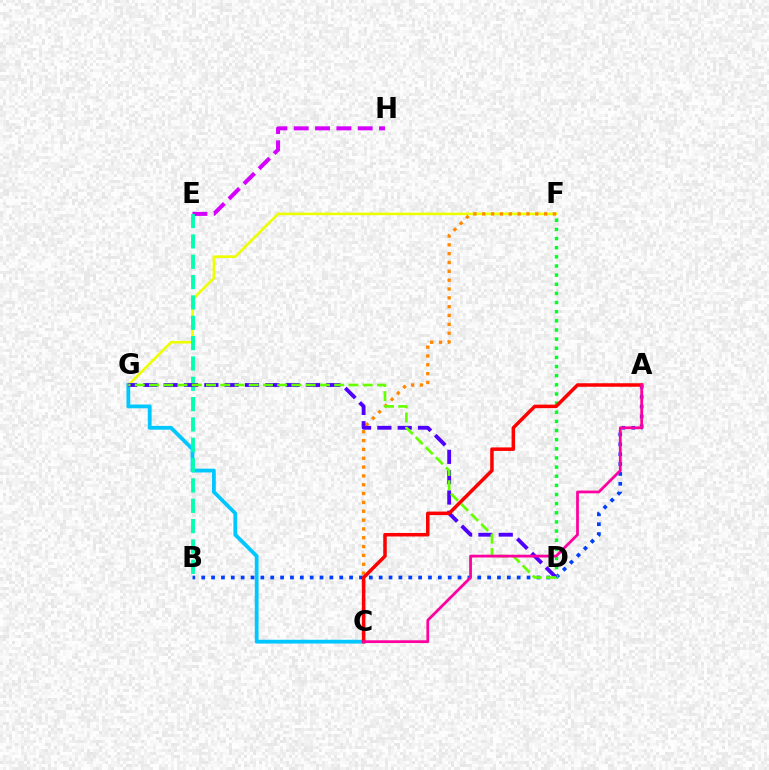{('F', 'G'): [{'color': '#eeff00', 'line_style': 'solid', 'thickness': 1.89}], ('C', 'G'): [{'color': '#00c7ff', 'line_style': 'solid', 'thickness': 2.72}], ('E', 'H'): [{'color': '#d600ff', 'line_style': 'dashed', 'thickness': 2.9}], ('B', 'E'): [{'color': '#00ffaf', 'line_style': 'dashed', 'thickness': 2.76}], ('A', 'B'): [{'color': '#003fff', 'line_style': 'dotted', 'thickness': 2.68}], ('D', 'F'): [{'color': '#00ff27', 'line_style': 'dotted', 'thickness': 2.48}], ('C', 'F'): [{'color': '#ff8800', 'line_style': 'dotted', 'thickness': 2.4}], ('D', 'G'): [{'color': '#4f00ff', 'line_style': 'dashed', 'thickness': 2.76}, {'color': '#66ff00', 'line_style': 'dashed', 'thickness': 1.93}], ('A', 'C'): [{'color': '#ff0000', 'line_style': 'solid', 'thickness': 2.52}, {'color': '#ff00a0', 'line_style': 'solid', 'thickness': 2.0}]}